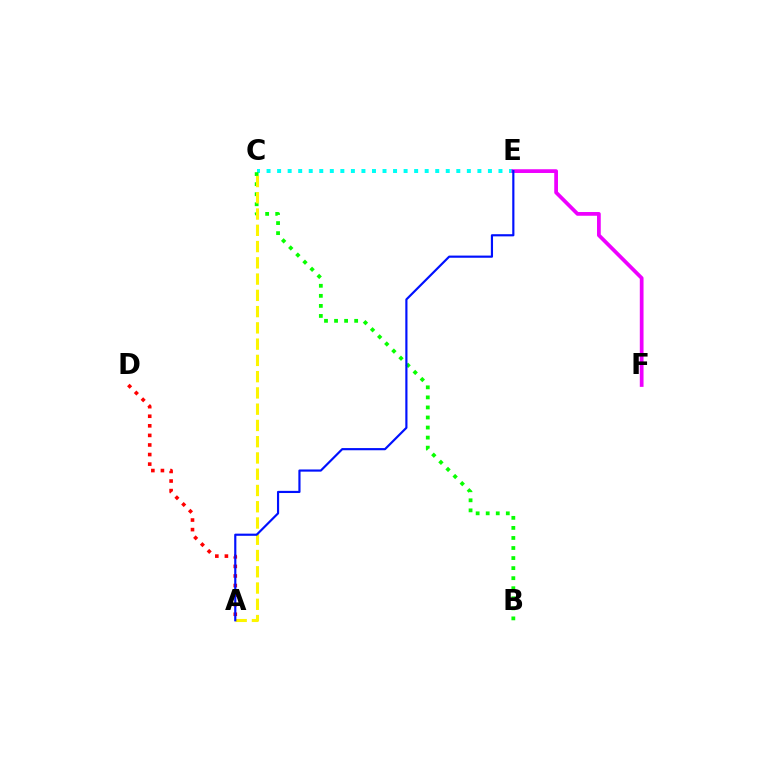{('C', 'E'): [{'color': '#00fff6', 'line_style': 'dotted', 'thickness': 2.86}], ('B', 'C'): [{'color': '#08ff00', 'line_style': 'dotted', 'thickness': 2.73}], ('A', 'D'): [{'color': '#ff0000', 'line_style': 'dotted', 'thickness': 2.6}], ('E', 'F'): [{'color': '#ee00ff', 'line_style': 'solid', 'thickness': 2.69}], ('A', 'C'): [{'color': '#fcf500', 'line_style': 'dashed', 'thickness': 2.21}], ('A', 'E'): [{'color': '#0010ff', 'line_style': 'solid', 'thickness': 1.56}]}